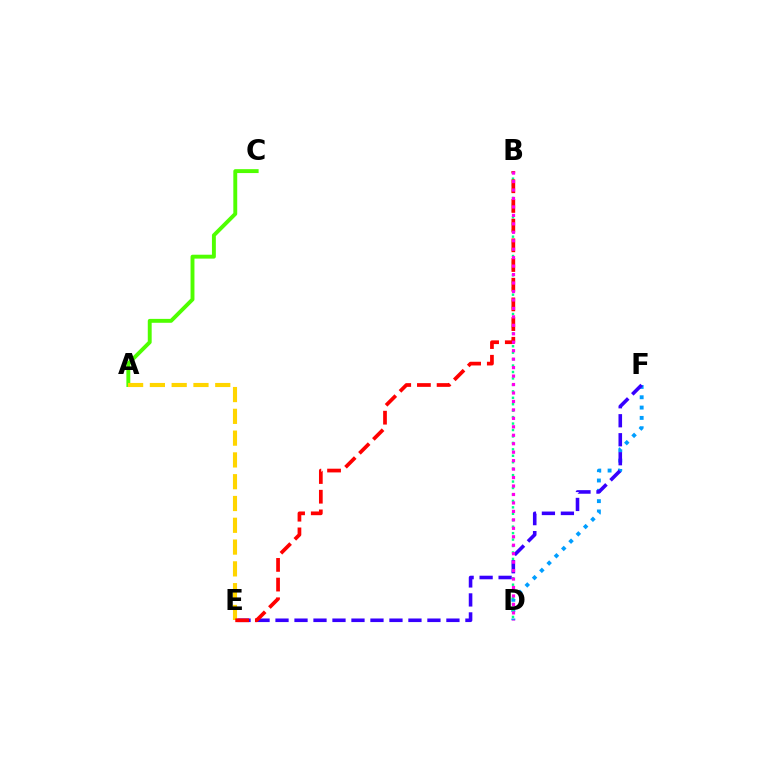{('D', 'F'): [{'color': '#009eff', 'line_style': 'dotted', 'thickness': 2.8}], ('A', 'C'): [{'color': '#4fff00', 'line_style': 'solid', 'thickness': 2.81}], ('B', 'D'): [{'color': '#00ff86', 'line_style': 'dotted', 'thickness': 1.75}, {'color': '#ff00ed', 'line_style': 'dotted', 'thickness': 2.3}], ('E', 'F'): [{'color': '#3700ff', 'line_style': 'dashed', 'thickness': 2.58}], ('A', 'E'): [{'color': '#ffd500', 'line_style': 'dashed', 'thickness': 2.96}], ('B', 'E'): [{'color': '#ff0000', 'line_style': 'dashed', 'thickness': 2.67}]}